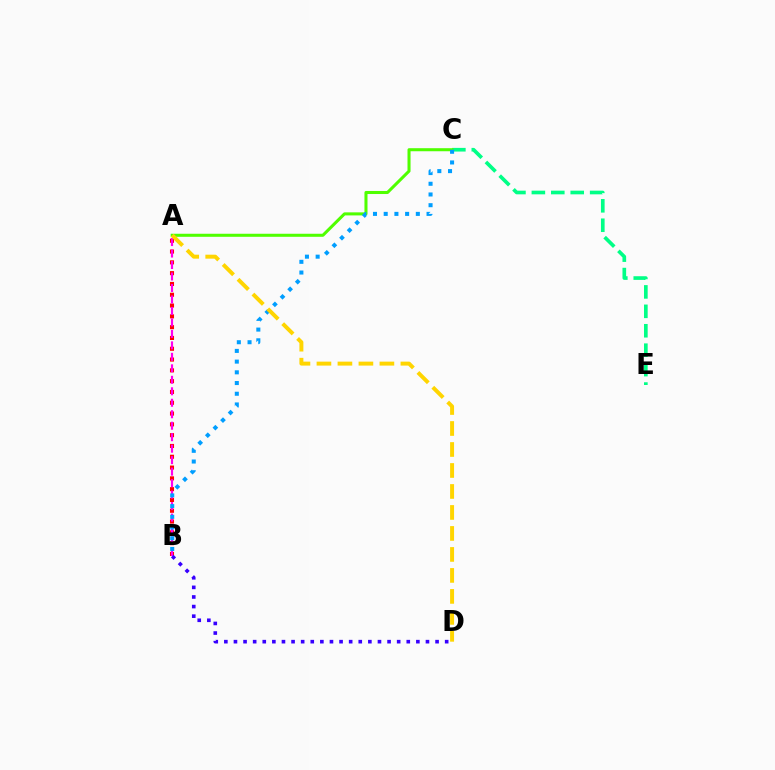{('C', 'E'): [{'color': '#00ff86', 'line_style': 'dashed', 'thickness': 2.64}], ('A', 'C'): [{'color': '#4fff00', 'line_style': 'solid', 'thickness': 2.19}], ('A', 'B'): [{'color': '#ff0000', 'line_style': 'dotted', 'thickness': 2.93}, {'color': '#ff00ed', 'line_style': 'dashed', 'thickness': 1.56}], ('B', 'D'): [{'color': '#3700ff', 'line_style': 'dotted', 'thickness': 2.61}], ('B', 'C'): [{'color': '#009eff', 'line_style': 'dotted', 'thickness': 2.91}], ('A', 'D'): [{'color': '#ffd500', 'line_style': 'dashed', 'thickness': 2.85}]}